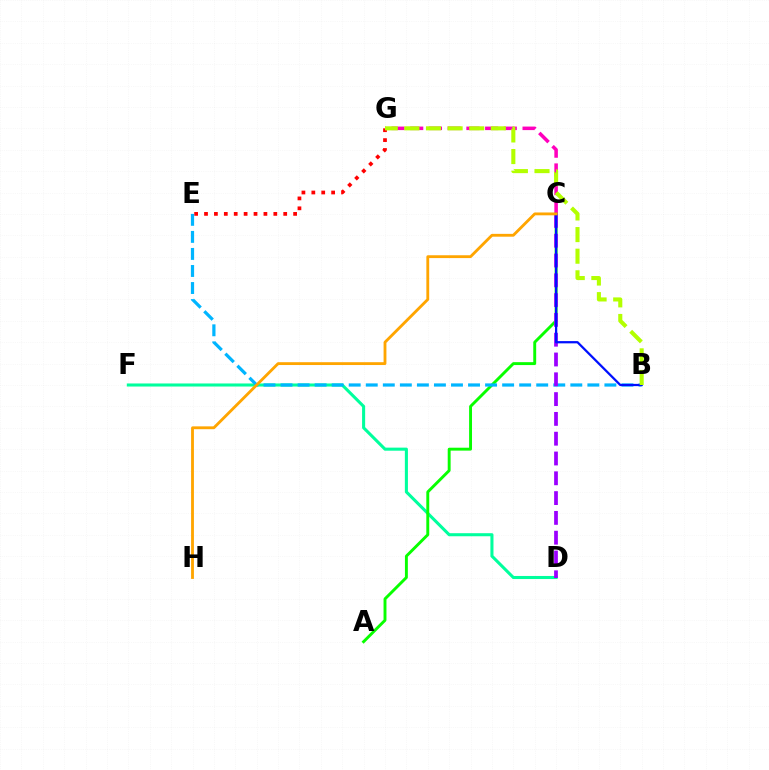{('D', 'F'): [{'color': '#00ff9d', 'line_style': 'solid', 'thickness': 2.21}], ('A', 'C'): [{'color': '#08ff00', 'line_style': 'solid', 'thickness': 2.1}], ('E', 'G'): [{'color': '#ff0000', 'line_style': 'dotted', 'thickness': 2.69}], ('B', 'E'): [{'color': '#00b5ff', 'line_style': 'dashed', 'thickness': 2.32}], ('C', 'G'): [{'color': '#ff00bd', 'line_style': 'dashed', 'thickness': 2.54}], ('C', 'D'): [{'color': '#9b00ff', 'line_style': 'dashed', 'thickness': 2.69}], ('B', 'C'): [{'color': '#0010ff', 'line_style': 'solid', 'thickness': 1.63}], ('B', 'G'): [{'color': '#b3ff00', 'line_style': 'dashed', 'thickness': 2.94}], ('C', 'H'): [{'color': '#ffa500', 'line_style': 'solid', 'thickness': 2.04}]}